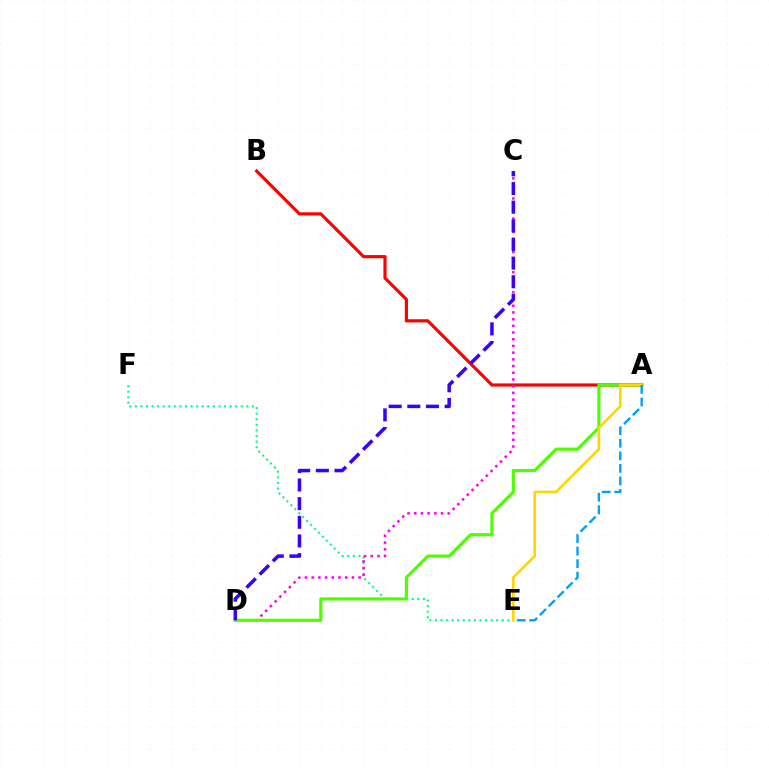{('E', 'F'): [{'color': '#00ff86', 'line_style': 'dotted', 'thickness': 1.51}], ('A', 'B'): [{'color': '#ff0000', 'line_style': 'solid', 'thickness': 2.29}], ('C', 'D'): [{'color': '#ff00ed', 'line_style': 'dotted', 'thickness': 1.82}, {'color': '#3700ff', 'line_style': 'dashed', 'thickness': 2.53}], ('A', 'D'): [{'color': '#4fff00', 'line_style': 'solid', 'thickness': 2.29}], ('A', 'E'): [{'color': '#ffd500', 'line_style': 'solid', 'thickness': 1.88}, {'color': '#009eff', 'line_style': 'dashed', 'thickness': 1.71}]}